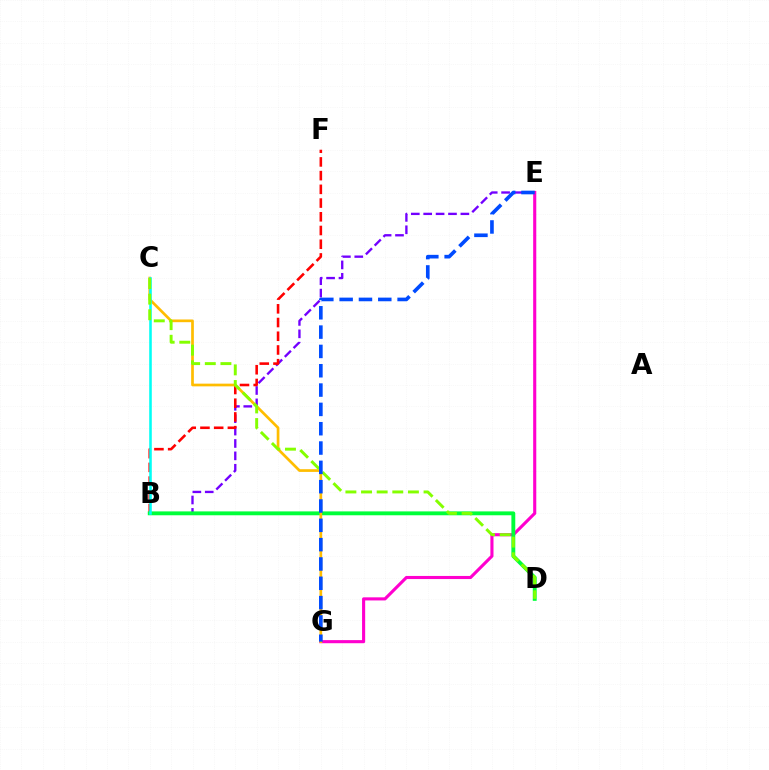{('B', 'E'): [{'color': '#7200ff', 'line_style': 'dashed', 'thickness': 1.68}], ('B', 'F'): [{'color': '#ff0000', 'line_style': 'dashed', 'thickness': 1.86}], ('E', 'G'): [{'color': '#ff00cf', 'line_style': 'solid', 'thickness': 2.24}, {'color': '#004bff', 'line_style': 'dashed', 'thickness': 2.62}], ('B', 'D'): [{'color': '#00ff39', 'line_style': 'solid', 'thickness': 2.79}], ('C', 'G'): [{'color': '#ffbd00', 'line_style': 'solid', 'thickness': 1.95}], ('B', 'C'): [{'color': '#00fff6', 'line_style': 'solid', 'thickness': 1.85}], ('C', 'D'): [{'color': '#84ff00', 'line_style': 'dashed', 'thickness': 2.12}]}